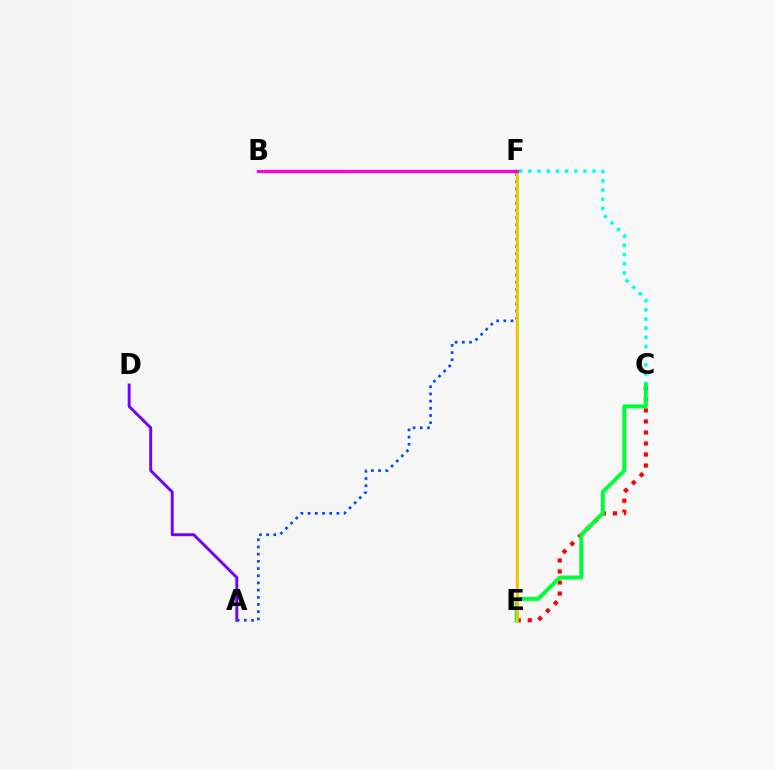{('C', 'E'): [{'color': '#ff0000', 'line_style': 'dotted', 'thickness': 3.0}, {'color': '#00ff39', 'line_style': 'solid', 'thickness': 2.86}], ('A', 'D'): [{'color': '#7200ff', 'line_style': 'solid', 'thickness': 2.09}], ('C', 'F'): [{'color': '#00fff6', 'line_style': 'dotted', 'thickness': 2.49}], ('A', 'F'): [{'color': '#004bff', 'line_style': 'dotted', 'thickness': 1.95}], ('E', 'F'): [{'color': '#84ff00', 'line_style': 'solid', 'thickness': 1.89}, {'color': '#ffbd00', 'line_style': 'solid', 'thickness': 1.77}], ('B', 'F'): [{'color': '#ff00cf', 'line_style': 'solid', 'thickness': 2.31}]}